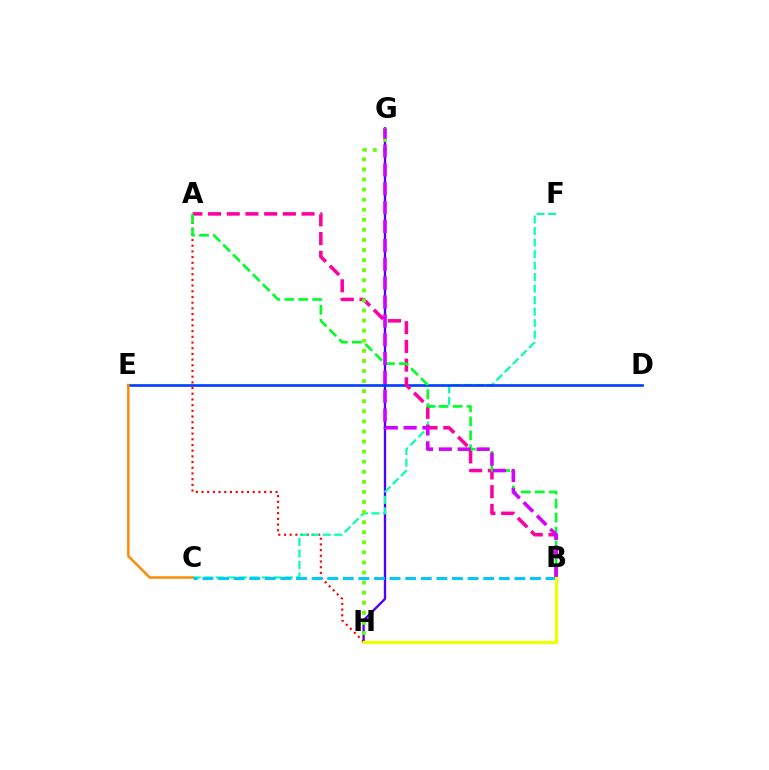{('G', 'H'): [{'color': '#4f00ff', 'line_style': 'solid', 'thickness': 1.68}, {'color': '#66ff00', 'line_style': 'dotted', 'thickness': 2.74}], ('A', 'H'): [{'color': '#ff0000', 'line_style': 'dotted', 'thickness': 1.55}], ('C', 'F'): [{'color': '#00ffaf', 'line_style': 'dashed', 'thickness': 1.56}], ('D', 'E'): [{'color': '#003fff', 'line_style': 'solid', 'thickness': 1.92}], ('A', 'B'): [{'color': '#ff00a0', 'line_style': 'dashed', 'thickness': 2.54}, {'color': '#00ff27', 'line_style': 'dashed', 'thickness': 1.9}], ('B', 'G'): [{'color': '#d600ff', 'line_style': 'dashed', 'thickness': 2.56}], ('B', 'C'): [{'color': '#00c7ff', 'line_style': 'dashed', 'thickness': 2.12}], ('B', 'H'): [{'color': '#eeff00', 'line_style': 'solid', 'thickness': 2.31}], ('C', 'E'): [{'color': '#ff8800', 'line_style': 'solid', 'thickness': 1.76}]}